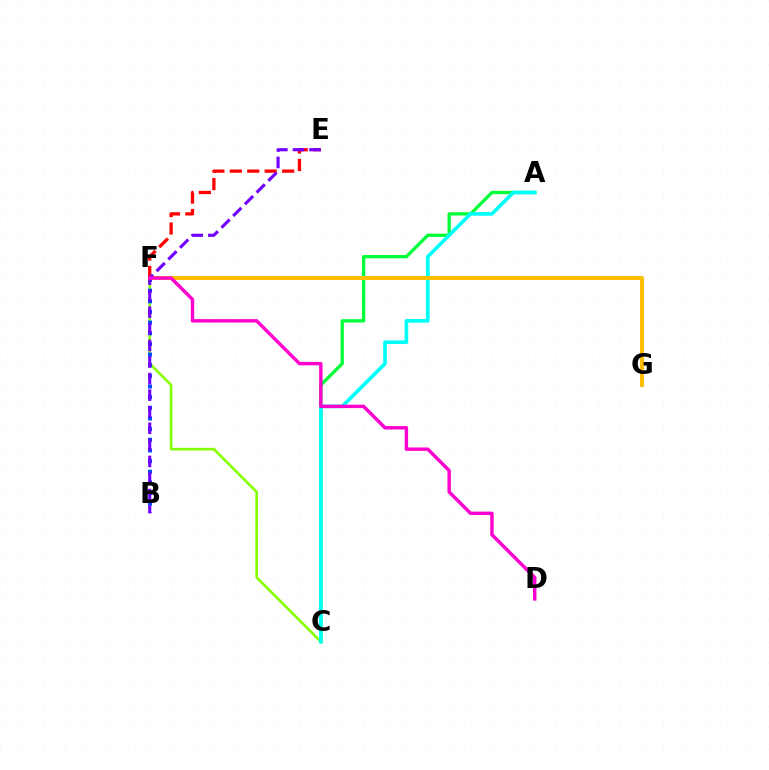{('C', 'F'): [{'color': '#84ff00', 'line_style': 'solid', 'thickness': 1.9}], ('A', 'C'): [{'color': '#00ff39', 'line_style': 'solid', 'thickness': 2.38}, {'color': '#00fff6', 'line_style': 'solid', 'thickness': 2.63}], ('F', 'G'): [{'color': '#ffbd00', 'line_style': 'solid', 'thickness': 2.84}], ('B', 'F'): [{'color': '#004bff', 'line_style': 'dotted', 'thickness': 2.89}], ('E', 'F'): [{'color': '#ff0000', 'line_style': 'dashed', 'thickness': 2.37}], ('B', 'E'): [{'color': '#7200ff', 'line_style': 'dashed', 'thickness': 2.25}], ('D', 'F'): [{'color': '#ff00cf', 'line_style': 'solid', 'thickness': 2.46}]}